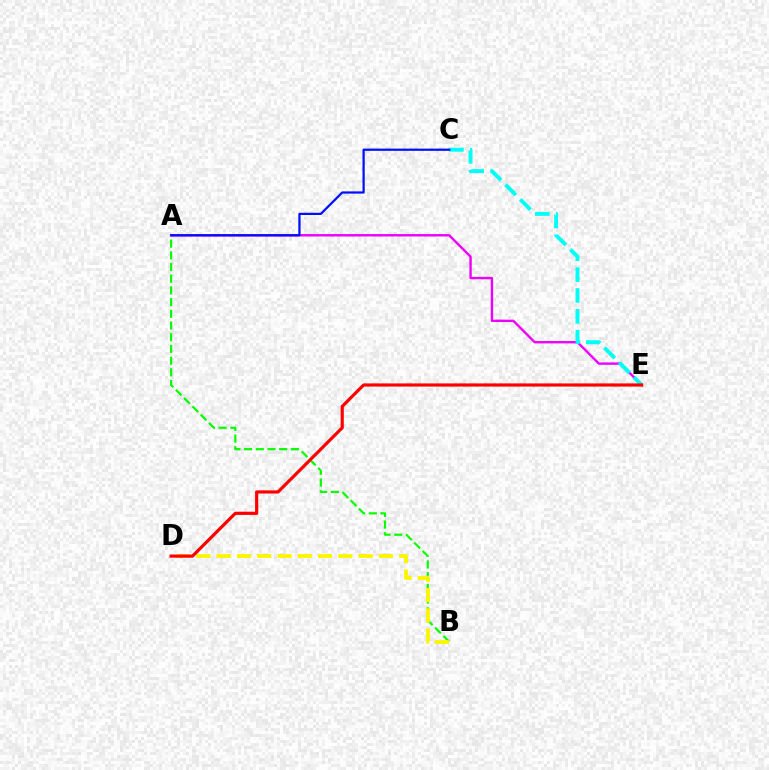{('A', 'E'): [{'color': '#ee00ff', 'line_style': 'solid', 'thickness': 1.72}], ('A', 'B'): [{'color': '#08ff00', 'line_style': 'dashed', 'thickness': 1.59}], ('B', 'D'): [{'color': '#fcf500', 'line_style': 'dashed', 'thickness': 2.76}], ('C', 'E'): [{'color': '#00fff6', 'line_style': 'dashed', 'thickness': 2.83}], ('A', 'C'): [{'color': '#0010ff', 'line_style': 'solid', 'thickness': 1.61}], ('D', 'E'): [{'color': '#ff0000', 'line_style': 'solid', 'thickness': 2.29}]}